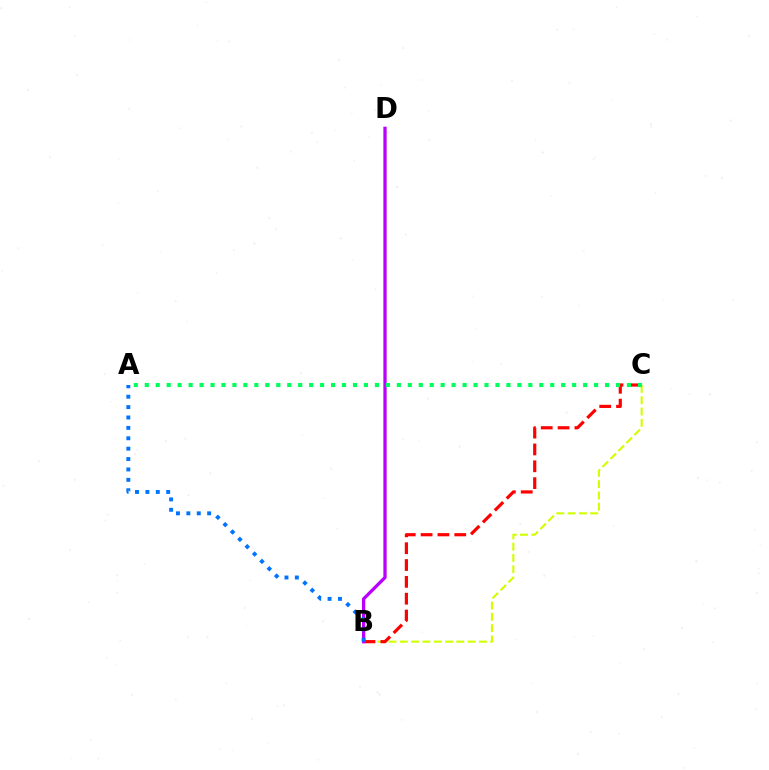{('B', 'C'): [{'color': '#d1ff00', 'line_style': 'dashed', 'thickness': 1.53}, {'color': '#ff0000', 'line_style': 'dashed', 'thickness': 2.29}], ('B', 'D'): [{'color': '#b900ff', 'line_style': 'solid', 'thickness': 2.35}], ('A', 'B'): [{'color': '#0074ff', 'line_style': 'dotted', 'thickness': 2.82}], ('A', 'C'): [{'color': '#00ff5c', 'line_style': 'dotted', 'thickness': 2.98}]}